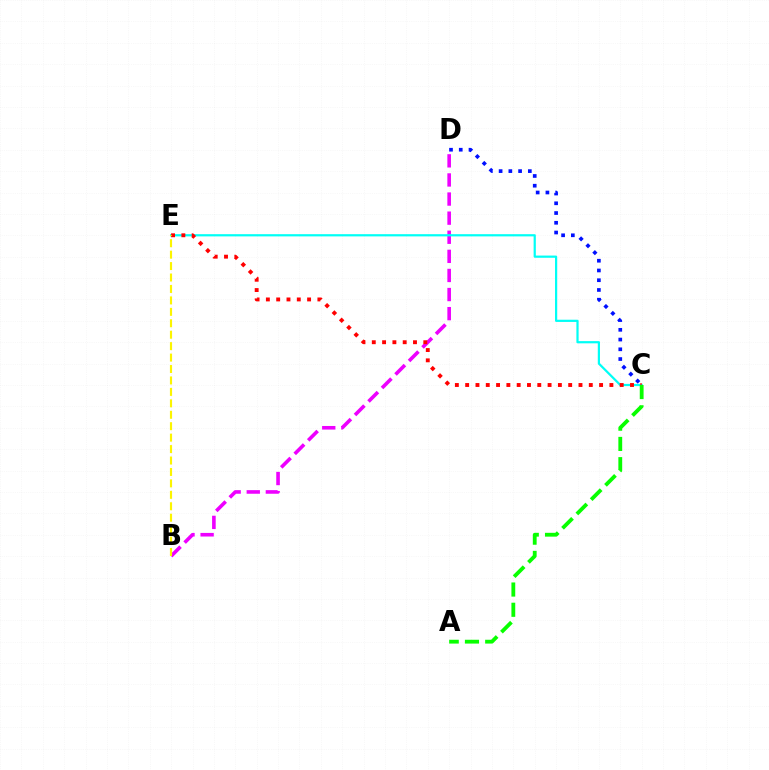{('B', 'D'): [{'color': '#ee00ff', 'line_style': 'dashed', 'thickness': 2.59}], ('C', 'D'): [{'color': '#0010ff', 'line_style': 'dotted', 'thickness': 2.65}], ('C', 'E'): [{'color': '#00fff6', 'line_style': 'solid', 'thickness': 1.59}, {'color': '#ff0000', 'line_style': 'dotted', 'thickness': 2.8}], ('A', 'C'): [{'color': '#08ff00', 'line_style': 'dashed', 'thickness': 2.75}], ('B', 'E'): [{'color': '#fcf500', 'line_style': 'dashed', 'thickness': 1.55}]}